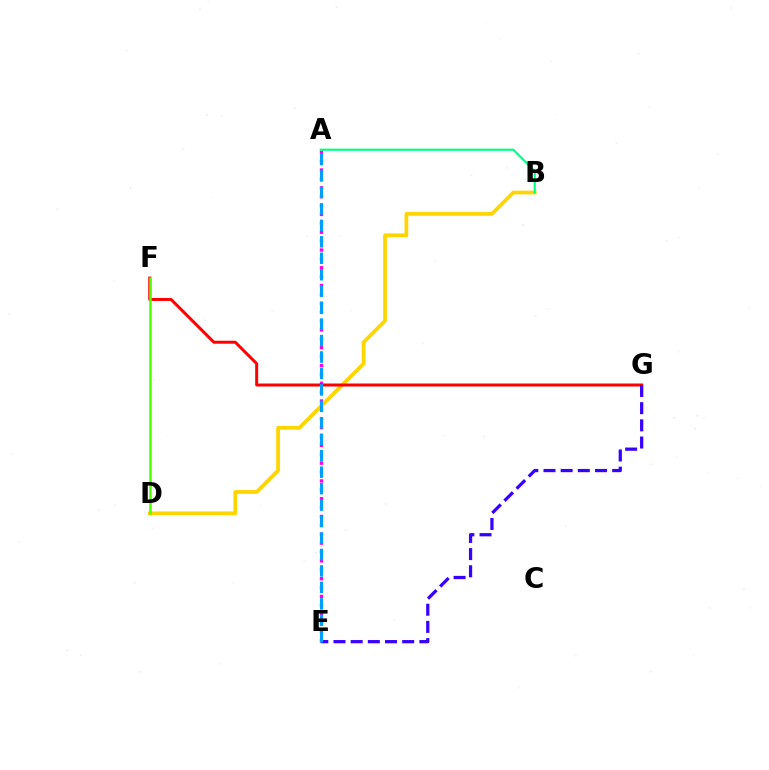{('A', 'E'): [{'color': '#ff00ed', 'line_style': 'dotted', 'thickness': 2.41}, {'color': '#009eff', 'line_style': 'dashed', 'thickness': 2.24}], ('B', 'D'): [{'color': '#ffd500', 'line_style': 'solid', 'thickness': 2.7}], ('A', 'B'): [{'color': '#00ff86', 'line_style': 'solid', 'thickness': 1.56}], ('F', 'G'): [{'color': '#ff0000', 'line_style': 'solid', 'thickness': 2.15}], ('D', 'F'): [{'color': '#4fff00', 'line_style': 'solid', 'thickness': 1.8}], ('E', 'G'): [{'color': '#3700ff', 'line_style': 'dashed', 'thickness': 2.33}]}